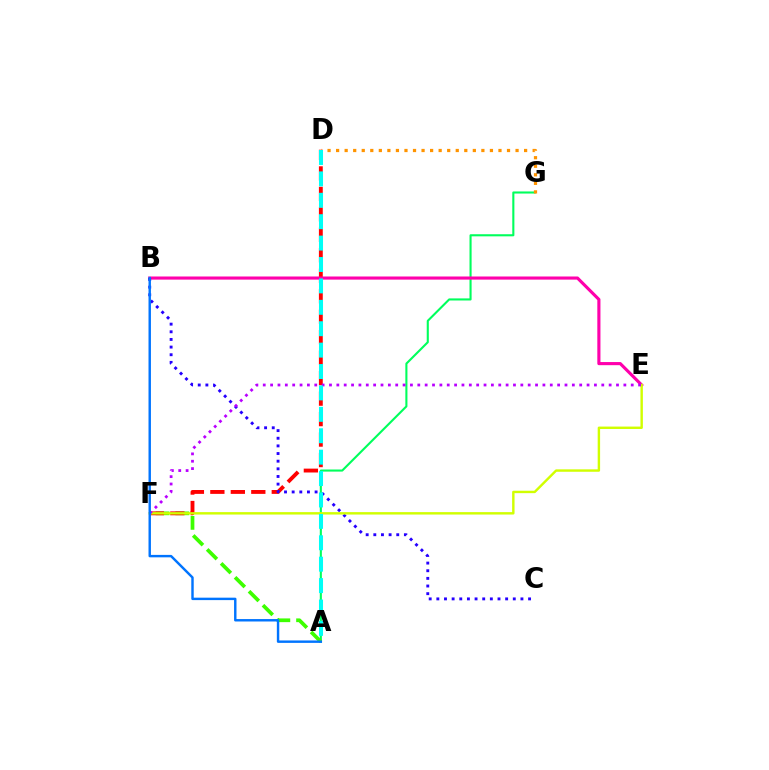{('A', 'G'): [{'color': '#00ff5c', 'line_style': 'solid', 'thickness': 1.51}], ('A', 'F'): [{'color': '#3dff00', 'line_style': 'dashed', 'thickness': 2.68}], ('D', 'F'): [{'color': '#ff0000', 'line_style': 'dashed', 'thickness': 2.78}], ('B', 'E'): [{'color': '#ff00ac', 'line_style': 'solid', 'thickness': 2.25}], ('D', 'G'): [{'color': '#ff9400', 'line_style': 'dotted', 'thickness': 2.32}], ('B', 'C'): [{'color': '#2500ff', 'line_style': 'dotted', 'thickness': 2.08}], ('E', 'F'): [{'color': '#d1ff00', 'line_style': 'solid', 'thickness': 1.74}, {'color': '#b900ff', 'line_style': 'dotted', 'thickness': 2.0}], ('A', 'B'): [{'color': '#0074ff', 'line_style': 'solid', 'thickness': 1.75}], ('A', 'D'): [{'color': '#00fff6', 'line_style': 'dashed', 'thickness': 2.91}]}